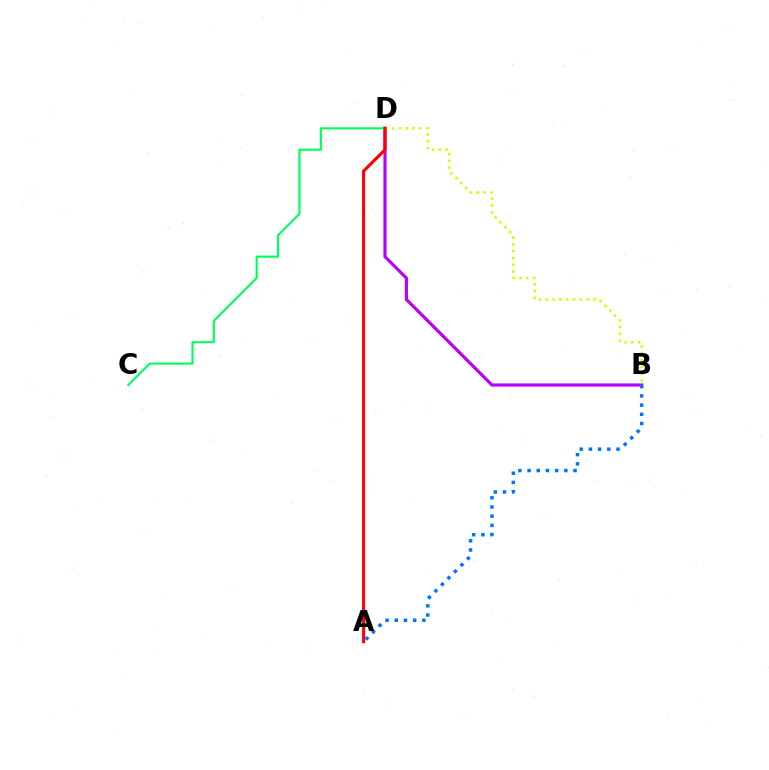{('B', 'D'): [{'color': '#b900ff', 'line_style': 'solid', 'thickness': 2.28}, {'color': '#d1ff00', 'line_style': 'dotted', 'thickness': 1.85}], ('A', 'B'): [{'color': '#0074ff', 'line_style': 'dotted', 'thickness': 2.5}], ('C', 'D'): [{'color': '#00ff5c', 'line_style': 'solid', 'thickness': 1.54}], ('A', 'D'): [{'color': '#ff0000', 'line_style': 'solid', 'thickness': 2.22}]}